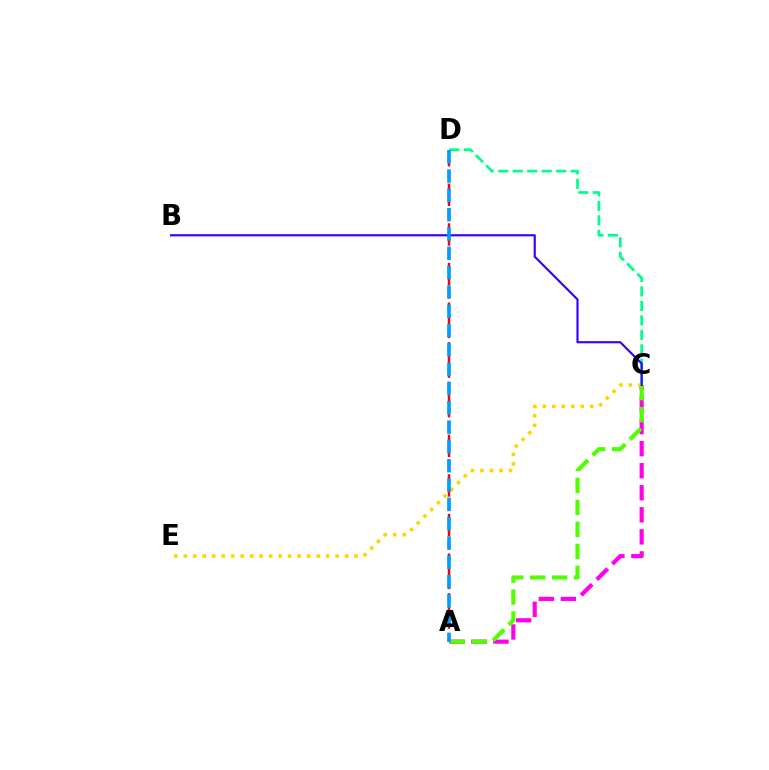{('A', 'C'): [{'color': '#ff00ed', 'line_style': 'dashed', 'thickness': 3.0}, {'color': '#4fff00', 'line_style': 'dashed', 'thickness': 2.99}], ('A', 'D'): [{'color': '#ff0000', 'line_style': 'dashed', 'thickness': 1.79}, {'color': '#009eff', 'line_style': 'dashed', 'thickness': 2.62}], ('C', 'E'): [{'color': '#ffd500', 'line_style': 'dotted', 'thickness': 2.58}], ('C', 'D'): [{'color': '#00ff86', 'line_style': 'dashed', 'thickness': 1.97}], ('B', 'C'): [{'color': '#3700ff', 'line_style': 'solid', 'thickness': 1.57}]}